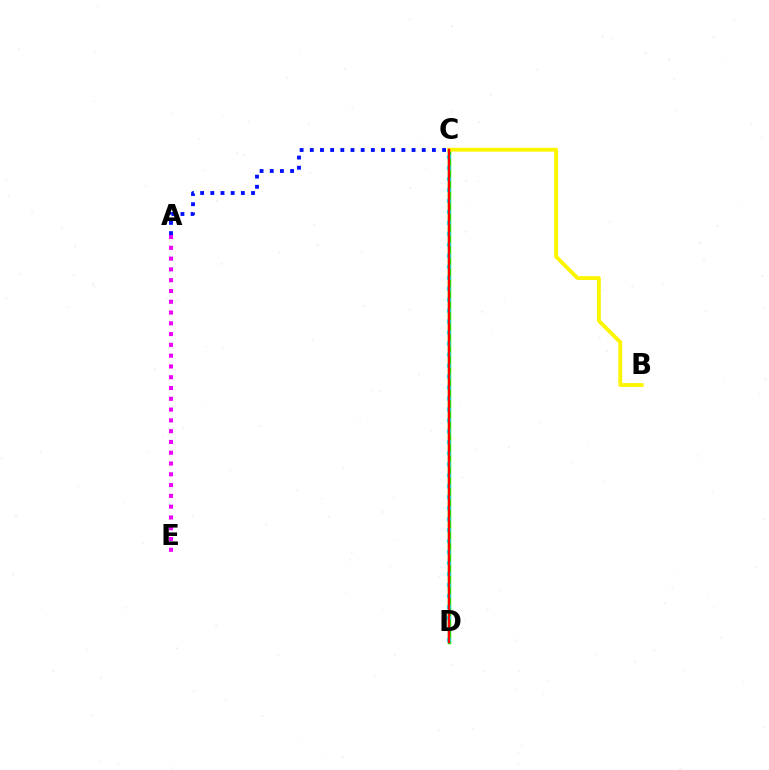{('C', 'D'): [{'color': '#08ff00', 'line_style': 'solid', 'thickness': 2.49}, {'color': '#00fff6', 'line_style': 'dotted', 'thickness': 2.98}, {'color': '#ff0000', 'line_style': 'solid', 'thickness': 1.73}], ('A', 'C'): [{'color': '#0010ff', 'line_style': 'dotted', 'thickness': 2.76}], ('A', 'E'): [{'color': '#ee00ff', 'line_style': 'dotted', 'thickness': 2.93}], ('B', 'C'): [{'color': '#fcf500', 'line_style': 'solid', 'thickness': 2.76}]}